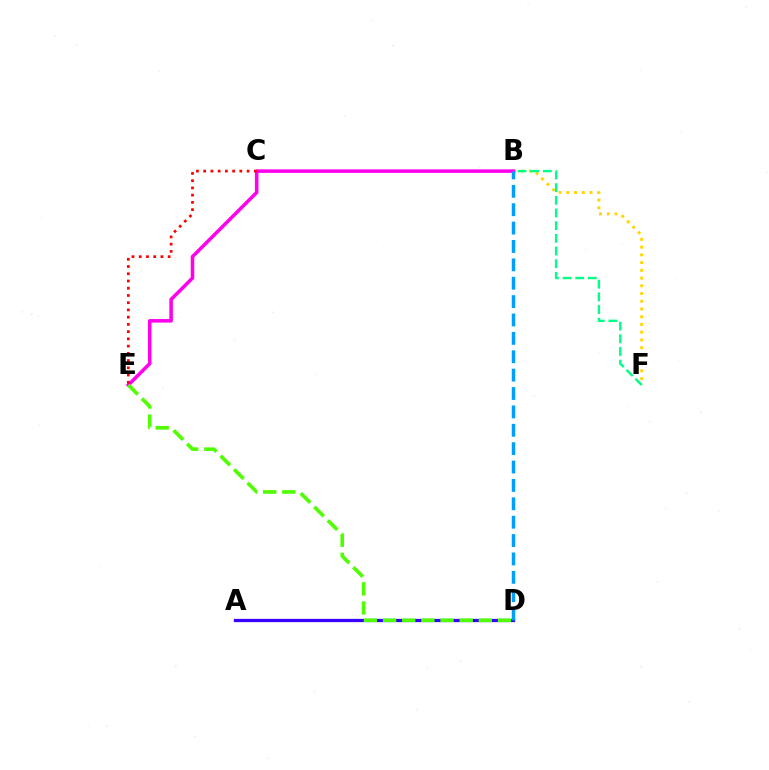{('A', 'D'): [{'color': '#3700ff', 'line_style': 'solid', 'thickness': 2.33}], ('B', 'F'): [{'color': '#ffd500', 'line_style': 'dotted', 'thickness': 2.1}, {'color': '#00ff86', 'line_style': 'dashed', 'thickness': 1.72}], ('B', 'E'): [{'color': '#ff00ed', 'line_style': 'solid', 'thickness': 2.55}], ('B', 'D'): [{'color': '#009eff', 'line_style': 'dashed', 'thickness': 2.5}], ('C', 'E'): [{'color': '#ff0000', 'line_style': 'dotted', 'thickness': 1.97}], ('D', 'E'): [{'color': '#4fff00', 'line_style': 'dashed', 'thickness': 2.6}]}